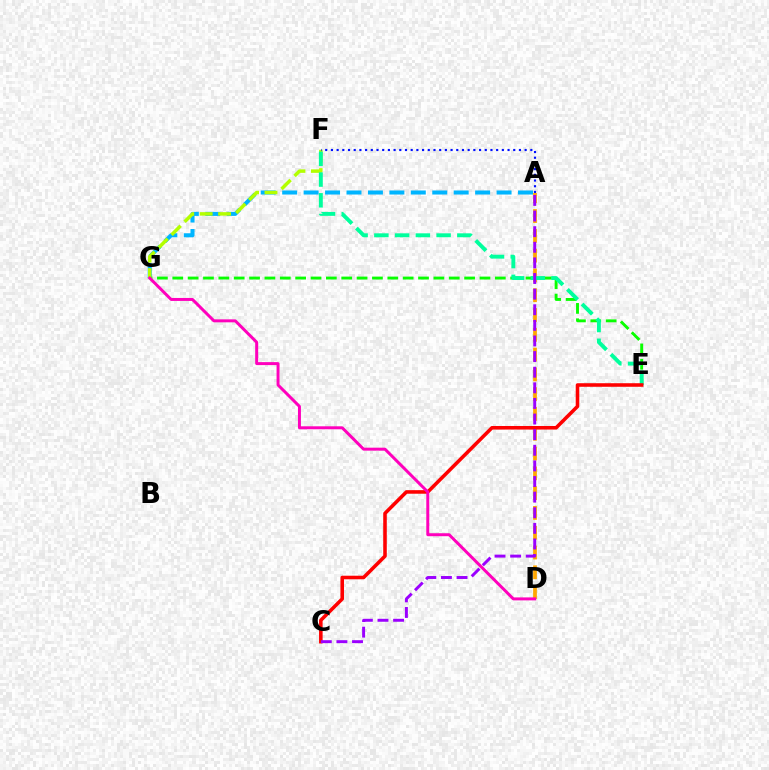{('A', 'G'): [{'color': '#00b5ff', 'line_style': 'dashed', 'thickness': 2.91}], ('E', 'G'): [{'color': '#08ff00', 'line_style': 'dashed', 'thickness': 2.09}], ('F', 'G'): [{'color': '#b3ff00', 'line_style': 'dashed', 'thickness': 2.5}], ('A', 'D'): [{'color': '#ffa500', 'line_style': 'dashed', 'thickness': 2.69}], ('E', 'F'): [{'color': '#00ff9d', 'line_style': 'dashed', 'thickness': 2.82}], ('C', 'E'): [{'color': '#ff0000', 'line_style': 'solid', 'thickness': 2.57}], ('D', 'G'): [{'color': '#ff00bd', 'line_style': 'solid', 'thickness': 2.14}], ('A', 'C'): [{'color': '#9b00ff', 'line_style': 'dashed', 'thickness': 2.12}], ('A', 'F'): [{'color': '#0010ff', 'line_style': 'dotted', 'thickness': 1.55}]}